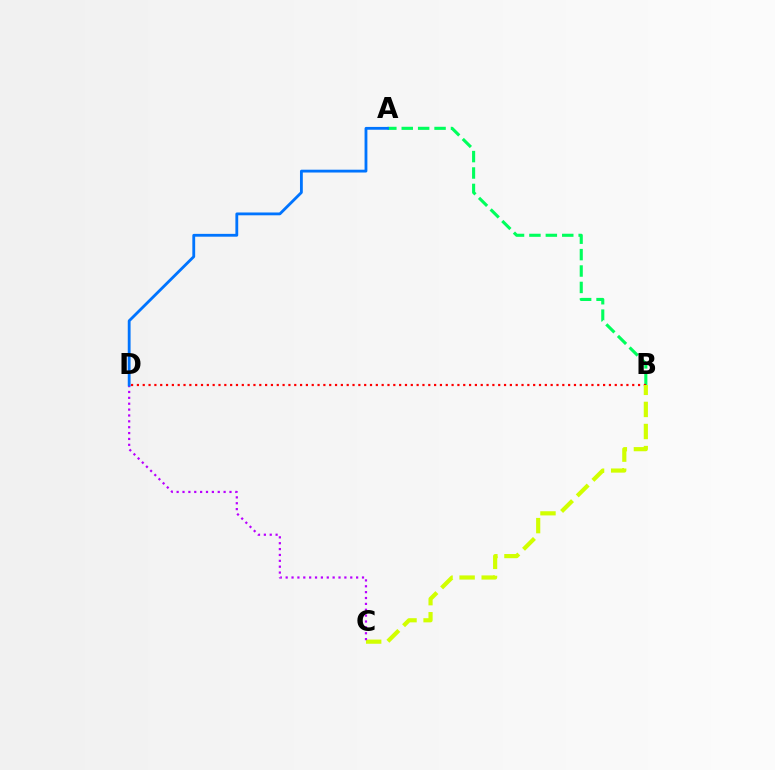{('A', 'B'): [{'color': '#00ff5c', 'line_style': 'dashed', 'thickness': 2.23}], ('B', 'D'): [{'color': '#ff0000', 'line_style': 'dotted', 'thickness': 1.58}], ('B', 'C'): [{'color': '#d1ff00', 'line_style': 'dashed', 'thickness': 3.0}], ('C', 'D'): [{'color': '#b900ff', 'line_style': 'dotted', 'thickness': 1.6}], ('A', 'D'): [{'color': '#0074ff', 'line_style': 'solid', 'thickness': 2.03}]}